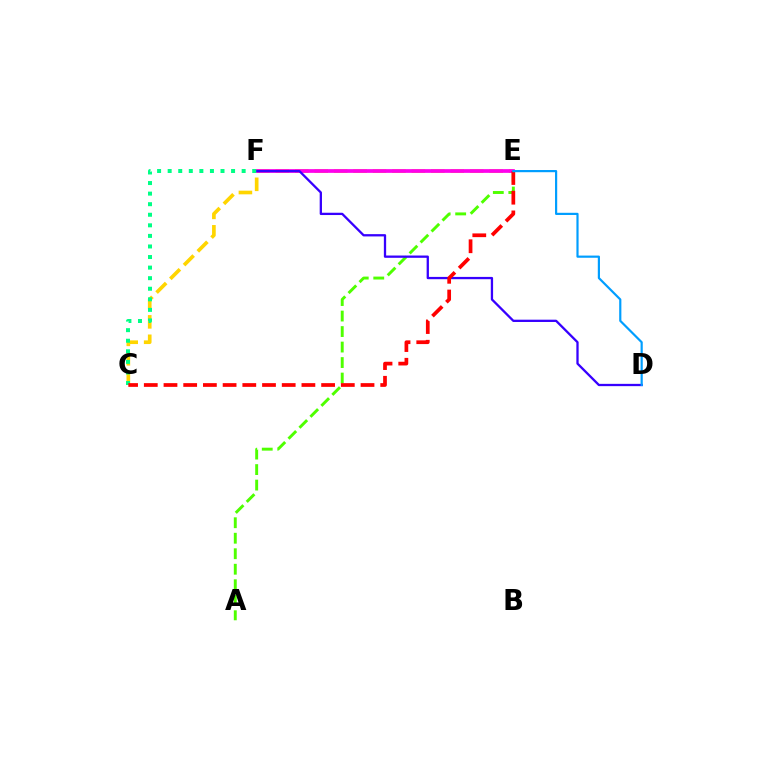{('A', 'E'): [{'color': '#4fff00', 'line_style': 'dashed', 'thickness': 2.11}], ('C', 'E'): [{'color': '#ffd500', 'line_style': 'dashed', 'thickness': 2.64}, {'color': '#ff0000', 'line_style': 'dashed', 'thickness': 2.68}], ('E', 'F'): [{'color': '#ff00ed', 'line_style': 'solid', 'thickness': 2.68}], ('D', 'F'): [{'color': '#3700ff', 'line_style': 'solid', 'thickness': 1.65}], ('C', 'F'): [{'color': '#00ff86', 'line_style': 'dotted', 'thickness': 2.87}], ('D', 'E'): [{'color': '#009eff', 'line_style': 'solid', 'thickness': 1.57}]}